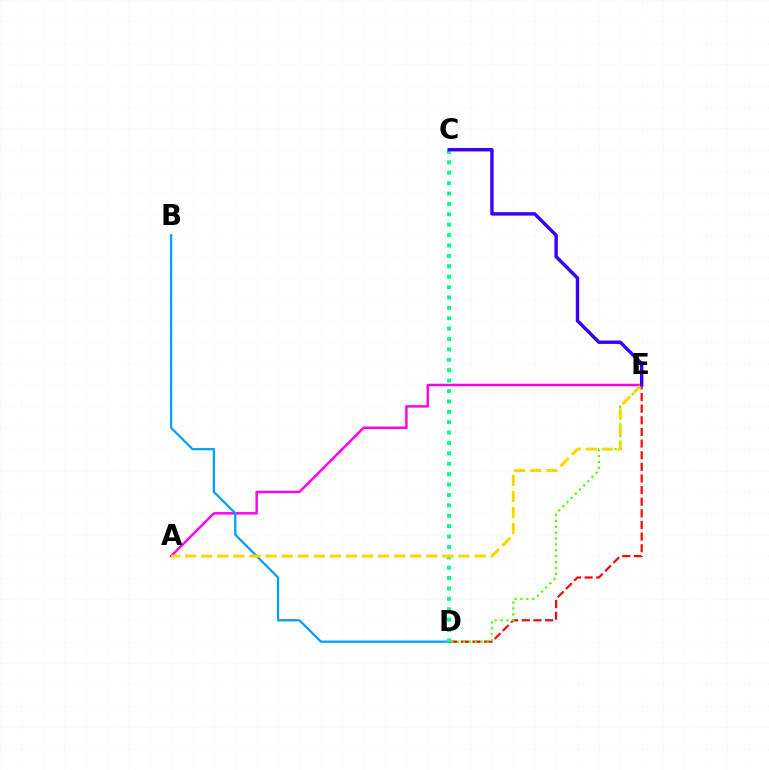{('D', 'E'): [{'color': '#ff0000', 'line_style': 'dashed', 'thickness': 1.58}, {'color': '#4fff00', 'line_style': 'dotted', 'thickness': 1.6}], ('A', 'E'): [{'color': '#ff00ed', 'line_style': 'solid', 'thickness': 1.78}, {'color': '#ffd500', 'line_style': 'dashed', 'thickness': 2.18}], ('B', 'D'): [{'color': '#009eff', 'line_style': 'solid', 'thickness': 1.62}], ('C', 'D'): [{'color': '#00ff86', 'line_style': 'dotted', 'thickness': 2.82}], ('C', 'E'): [{'color': '#3700ff', 'line_style': 'solid', 'thickness': 2.46}]}